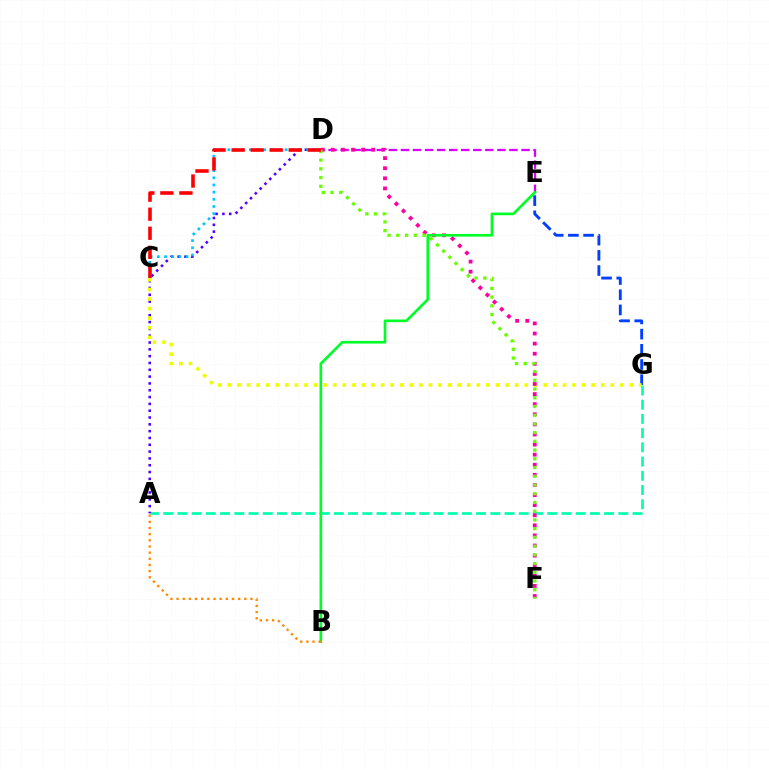{('E', 'G'): [{'color': '#003fff', 'line_style': 'dashed', 'thickness': 2.06}], ('D', 'E'): [{'color': '#d600ff', 'line_style': 'dashed', 'thickness': 1.64}], ('A', 'G'): [{'color': '#00ffaf', 'line_style': 'dashed', 'thickness': 1.93}], ('A', 'D'): [{'color': '#4f00ff', 'line_style': 'dotted', 'thickness': 1.85}], ('C', 'G'): [{'color': '#eeff00', 'line_style': 'dotted', 'thickness': 2.6}], ('C', 'D'): [{'color': '#00c7ff', 'line_style': 'dotted', 'thickness': 1.95}, {'color': '#ff0000', 'line_style': 'dashed', 'thickness': 2.59}], ('D', 'F'): [{'color': '#ff00a0', 'line_style': 'dotted', 'thickness': 2.74}, {'color': '#66ff00', 'line_style': 'dotted', 'thickness': 2.37}], ('B', 'E'): [{'color': '#00ff27', 'line_style': 'solid', 'thickness': 1.91}], ('A', 'B'): [{'color': '#ff8800', 'line_style': 'dotted', 'thickness': 1.67}]}